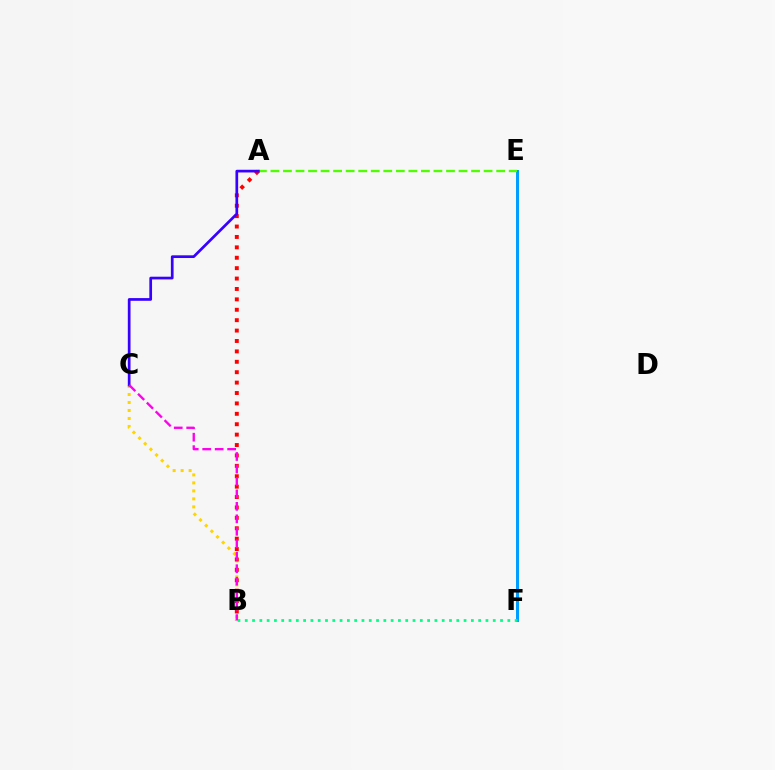{('E', 'F'): [{'color': '#009eff', 'line_style': 'solid', 'thickness': 2.15}], ('B', 'C'): [{'color': '#ffd500', 'line_style': 'dotted', 'thickness': 2.17}, {'color': '#ff00ed', 'line_style': 'dashed', 'thickness': 1.69}], ('A', 'E'): [{'color': '#4fff00', 'line_style': 'dashed', 'thickness': 1.7}], ('A', 'B'): [{'color': '#ff0000', 'line_style': 'dotted', 'thickness': 2.83}], ('A', 'C'): [{'color': '#3700ff', 'line_style': 'solid', 'thickness': 1.95}], ('B', 'F'): [{'color': '#00ff86', 'line_style': 'dotted', 'thickness': 1.98}]}